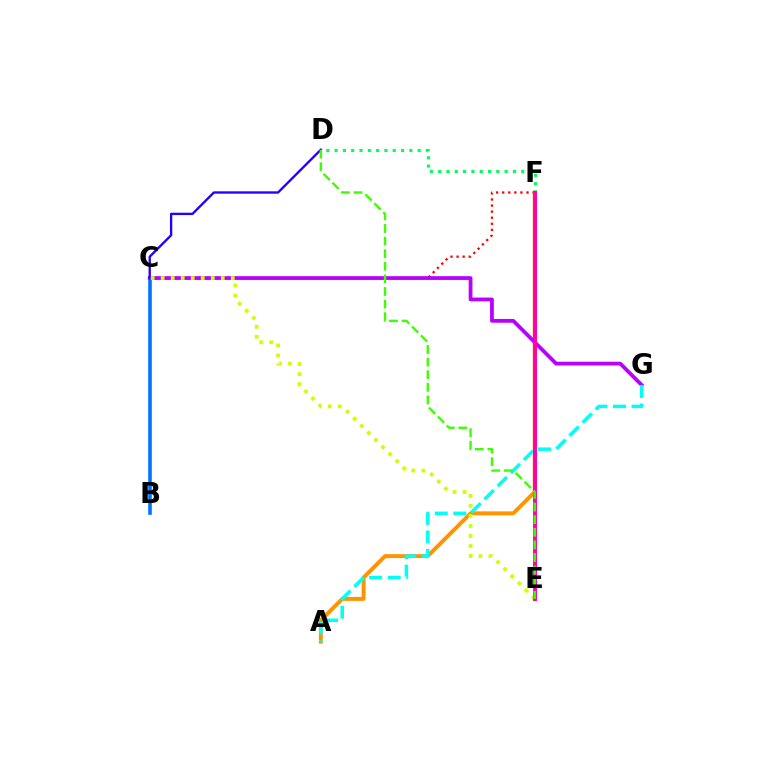{('C', 'F'): [{'color': '#ff0000', 'line_style': 'dotted', 'thickness': 1.65}], ('A', 'F'): [{'color': '#ff9400', 'line_style': 'solid', 'thickness': 2.83}], ('B', 'C'): [{'color': '#0074ff', 'line_style': 'solid', 'thickness': 2.6}], ('D', 'F'): [{'color': '#00ff5c', 'line_style': 'dotted', 'thickness': 2.26}], ('C', 'G'): [{'color': '#b900ff', 'line_style': 'solid', 'thickness': 2.72}], ('C', 'D'): [{'color': '#2500ff', 'line_style': 'solid', 'thickness': 1.69}], ('C', 'E'): [{'color': '#d1ff00', 'line_style': 'dotted', 'thickness': 2.72}], ('A', 'G'): [{'color': '#00fff6', 'line_style': 'dashed', 'thickness': 2.52}], ('E', 'F'): [{'color': '#ff00ac', 'line_style': 'solid', 'thickness': 2.83}], ('D', 'E'): [{'color': '#3dff00', 'line_style': 'dashed', 'thickness': 1.71}]}